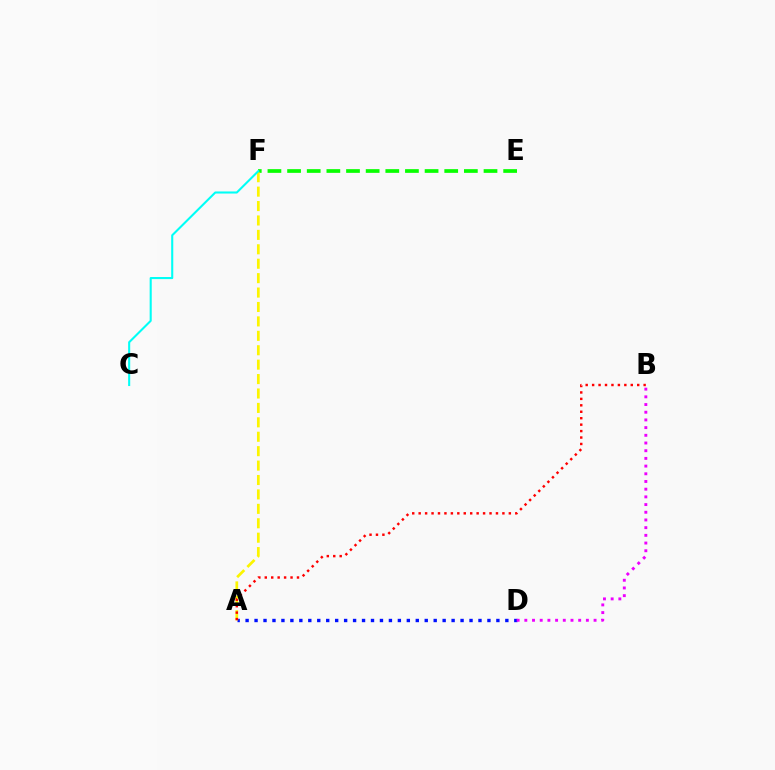{('A', 'D'): [{'color': '#0010ff', 'line_style': 'dotted', 'thickness': 2.43}], ('E', 'F'): [{'color': '#08ff00', 'line_style': 'dashed', 'thickness': 2.67}], ('B', 'D'): [{'color': '#ee00ff', 'line_style': 'dotted', 'thickness': 2.09}], ('A', 'F'): [{'color': '#fcf500', 'line_style': 'dashed', 'thickness': 1.96}], ('C', 'F'): [{'color': '#00fff6', 'line_style': 'solid', 'thickness': 1.5}], ('A', 'B'): [{'color': '#ff0000', 'line_style': 'dotted', 'thickness': 1.75}]}